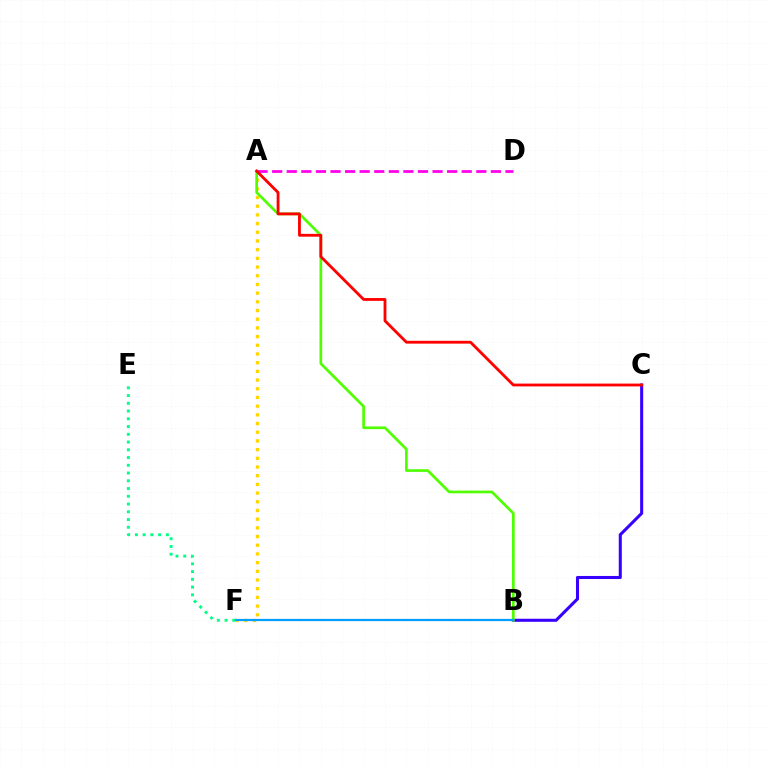{('A', 'D'): [{'color': '#ff00ed', 'line_style': 'dashed', 'thickness': 1.98}], ('B', 'C'): [{'color': '#3700ff', 'line_style': 'solid', 'thickness': 2.2}], ('A', 'F'): [{'color': '#ffd500', 'line_style': 'dotted', 'thickness': 2.36}], ('A', 'B'): [{'color': '#4fff00', 'line_style': 'solid', 'thickness': 1.93}], ('B', 'F'): [{'color': '#009eff', 'line_style': 'solid', 'thickness': 1.6}], ('A', 'C'): [{'color': '#ff0000', 'line_style': 'solid', 'thickness': 2.03}], ('E', 'F'): [{'color': '#00ff86', 'line_style': 'dotted', 'thickness': 2.11}]}